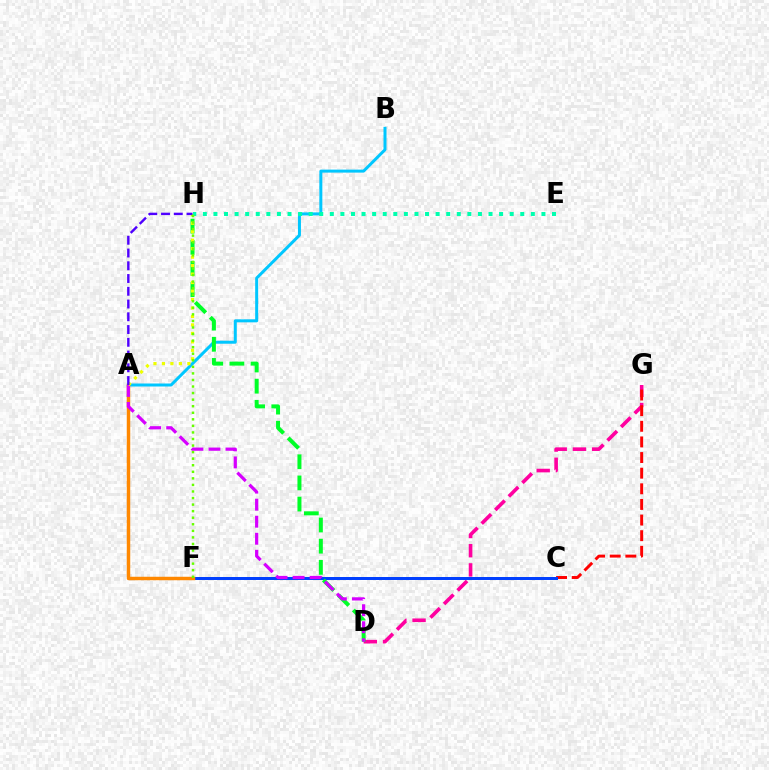{('D', 'G'): [{'color': '#ff00a0', 'line_style': 'dashed', 'thickness': 2.61}], ('C', 'G'): [{'color': '#ff0000', 'line_style': 'dashed', 'thickness': 2.12}], ('C', 'F'): [{'color': '#003fff', 'line_style': 'solid', 'thickness': 2.15}], ('A', 'B'): [{'color': '#00c7ff', 'line_style': 'solid', 'thickness': 2.16}], ('A', 'F'): [{'color': '#ff8800', 'line_style': 'solid', 'thickness': 2.49}], ('D', 'H'): [{'color': '#00ff27', 'line_style': 'dashed', 'thickness': 2.88}], ('A', 'D'): [{'color': '#d600ff', 'line_style': 'dashed', 'thickness': 2.31}], ('A', 'H'): [{'color': '#eeff00', 'line_style': 'dotted', 'thickness': 2.3}, {'color': '#4f00ff', 'line_style': 'dashed', 'thickness': 1.73}], ('E', 'H'): [{'color': '#00ffaf', 'line_style': 'dotted', 'thickness': 2.87}], ('F', 'H'): [{'color': '#66ff00', 'line_style': 'dotted', 'thickness': 1.78}]}